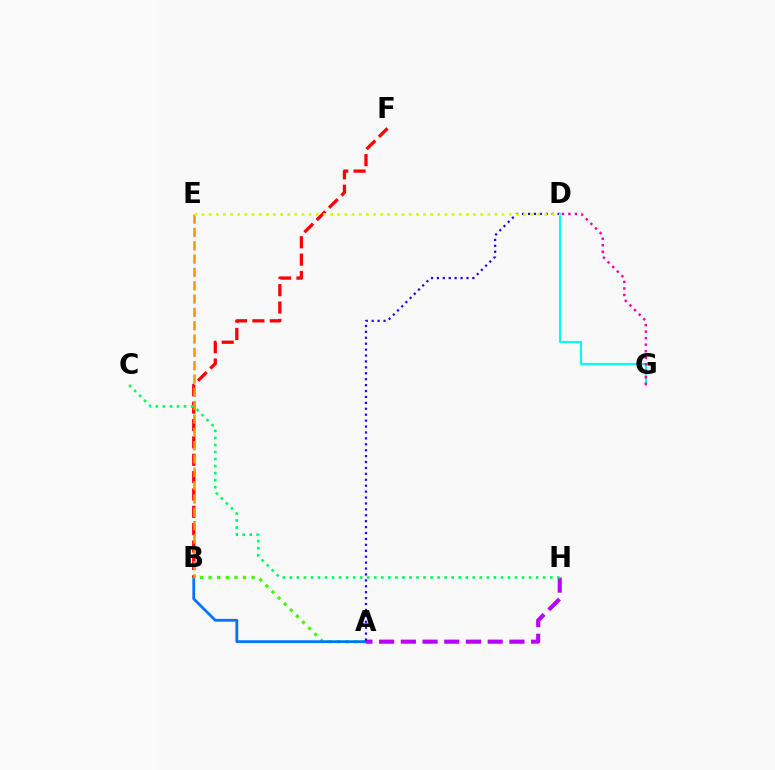{('D', 'G'): [{'color': '#00fff6', 'line_style': 'solid', 'thickness': 1.58}, {'color': '#ff00ac', 'line_style': 'dotted', 'thickness': 1.77}], ('A', 'B'): [{'color': '#3dff00', 'line_style': 'dotted', 'thickness': 2.34}, {'color': '#0074ff', 'line_style': 'solid', 'thickness': 2.01}], ('A', 'H'): [{'color': '#b900ff', 'line_style': 'dashed', 'thickness': 2.95}], ('B', 'F'): [{'color': '#ff0000', 'line_style': 'dashed', 'thickness': 2.36}], ('B', 'E'): [{'color': '#ff9400', 'line_style': 'dashed', 'thickness': 1.81}], ('A', 'D'): [{'color': '#2500ff', 'line_style': 'dotted', 'thickness': 1.61}], ('D', 'E'): [{'color': '#d1ff00', 'line_style': 'dotted', 'thickness': 1.94}], ('C', 'H'): [{'color': '#00ff5c', 'line_style': 'dotted', 'thickness': 1.91}]}